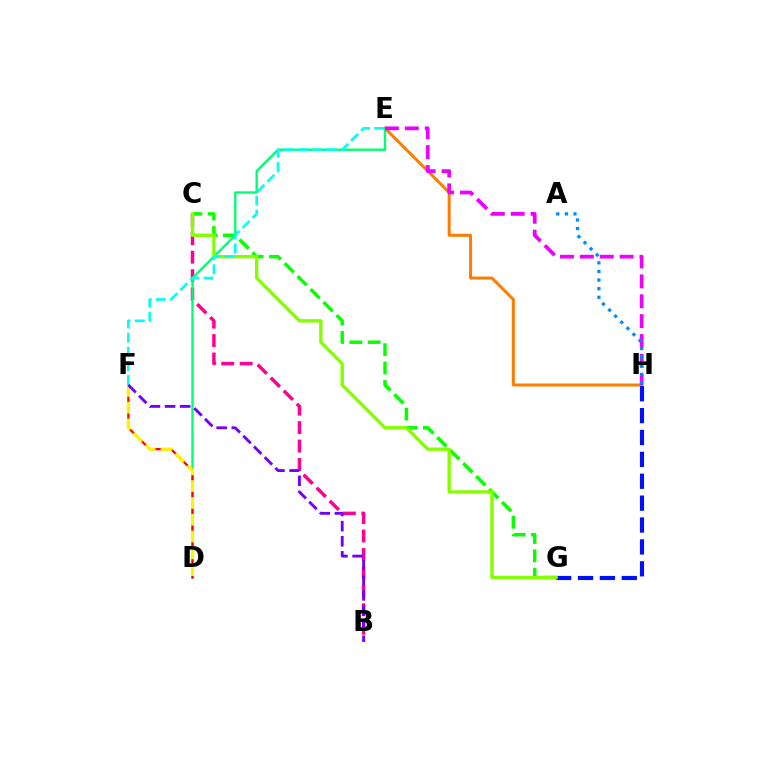{('E', 'H'): [{'color': '#ff7c00', 'line_style': 'solid', 'thickness': 2.16}, {'color': '#ee00ff', 'line_style': 'dashed', 'thickness': 2.7}], ('B', 'C'): [{'color': '#ff0094', 'line_style': 'dashed', 'thickness': 2.51}], ('D', 'E'): [{'color': '#00ff74', 'line_style': 'solid', 'thickness': 1.71}], ('G', 'H'): [{'color': '#0010ff', 'line_style': 'dashed', 'thickness': 2.97}], ('C', 'G'): [{'color': '#08ff00', 'line_style': 'dashed', 'thickness': 2.49}, {'color': '#84ff00', 'line_style': 'solid', 'thickness': 2.42}], ('A', 'H'): [{'color': '#008cff', 'line_style': 'dotted', 'thickness': 2.34}], ('D', 'F'): [{'color': '#ff0000', 'line_style': 'solid', 'thickness': 1.6}, {'color': '#fcf500', 'line_style': 'dashed', 'thickness': 2.28}], ('E', 'F'): [{'color': '#00fff6', 'line_style': 'dashed', 'thickness': 1.92}], ('B', 'F'): [{'color': '#7200ff', 'line_style': 'dashed', 'thickness': 2.05}]}